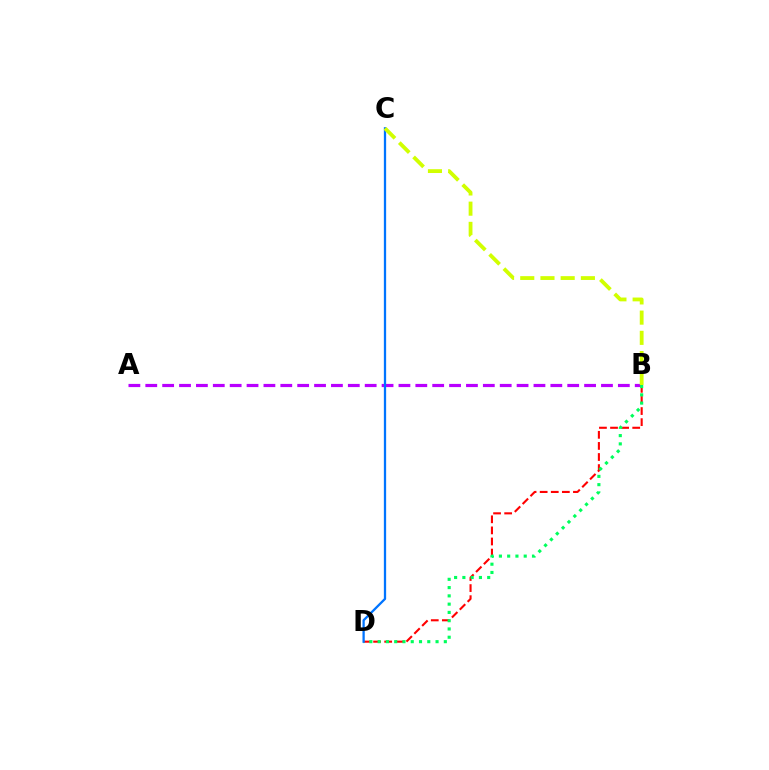{('B', 'D'): [{'color': '#ff0000', 'line_style': 'dashed', 'thickness': 1.51}, {'color': '#00ff5c', 'line_style': 'dotted', 'thickness': 2.25}], ('A', 'B'): [{'color': '#b900ff', 'line_style': 'dashed', 'thickness': 2.29}], ('C', 'D'): [{'color': '#0074ff', 'line_style': 'solid', 'thickness': 1.64}], ('B', 'C'): [{'color': '#d1ff00', 'line_style': 'dashed', 'thickness': 2.75}]}